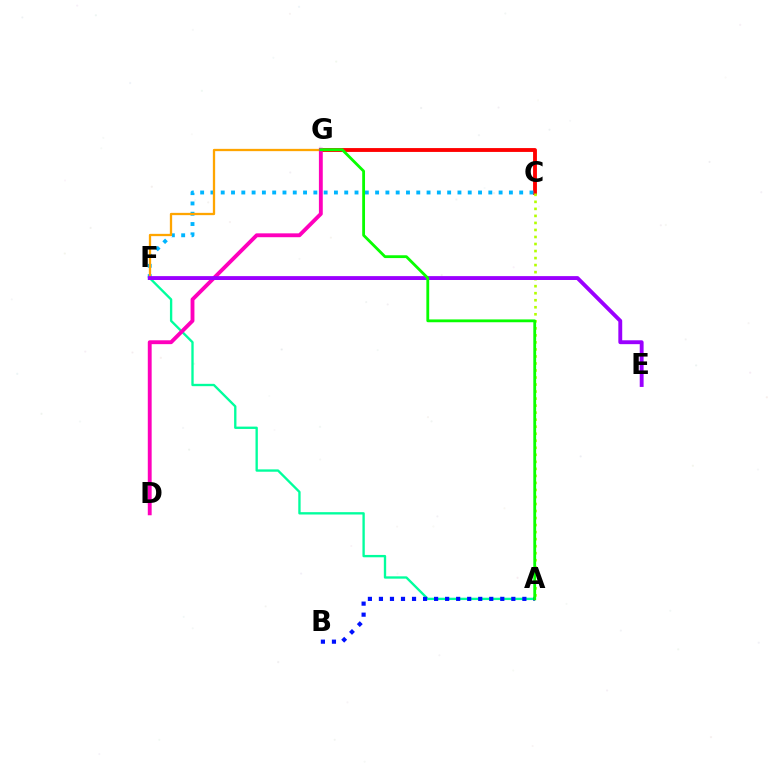{('C', 'G'): [{'color': '#ff0000', 'line_style': 'solid', 'thickness': 2.77}], ('A', 'F'): [{'color': '#00ff9d', 'line_style': 'solid', 'thickness': 1.69}], ('A', 'C'): [{'color': '#b3ff00', 'line_style': 'dotted', 'thickness': 1.91}], ('A', 'B'): [{'color': '#0010ff', 'line_style': 'dotted', 'thickness': 3.0}], ('C', 'F'): [{'color': '#00b5ff', 'line_style': 'dotted', 'thickness': 2.8}], ('F', 'G'): [{'color': '#ffa500', 'line_style': 'solid', 'thickness': 1.65}], ('D', 'G'): [{'color': '#ff00bd', 'line_style': 'solid', 'thickness': 2.78}], ('E', 'F'): [{'color': '#9b00ff', 'line_style': 'solid', 'thickness': 2.79}], ('A', 'G'): [{'color': '#08ff00', 'line_style': 'solid', 'thickness': 2.03}]}